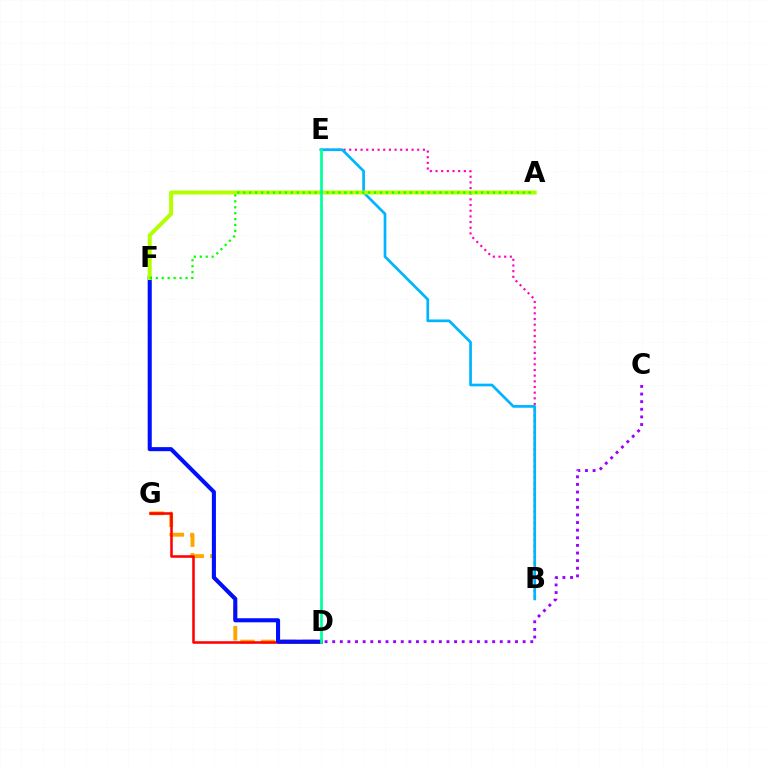{('B', 'E'): [{'color': '#ff00bd', 'line_style': 'dotted', 'thickness': 1.54}, {'color': '#00b5ff', 'line_style': 'solid', 'thickness': 1.95}], ('D', 'G'): [{'color': '#ffa500', 'line_style': 'dashed', 'thickness': 2.8}, {'color': '#ff0000', 'line_style': 'solid', 'thickness': 1.83}], ('D', 'F'): [{'color': '#0010ff', 'line_style': 'solid', 'thickness': 2.93}], ('A', 'F'): [{'color': '#b3ff00', 'line_style': 'solid', 'thickness': 2.86}, {'color': '#08ff00', 'line_style': 'dotted', 'thickness': 1.62}], ('C', 'D'): [{'color': '#9b00ff', 'line_style': 'dotted', 'thickness': 2.07}], ('D', 'E'): [{'color': '#00ff9d', 'line_style': 'solid', 'thickness': 1.96}]}